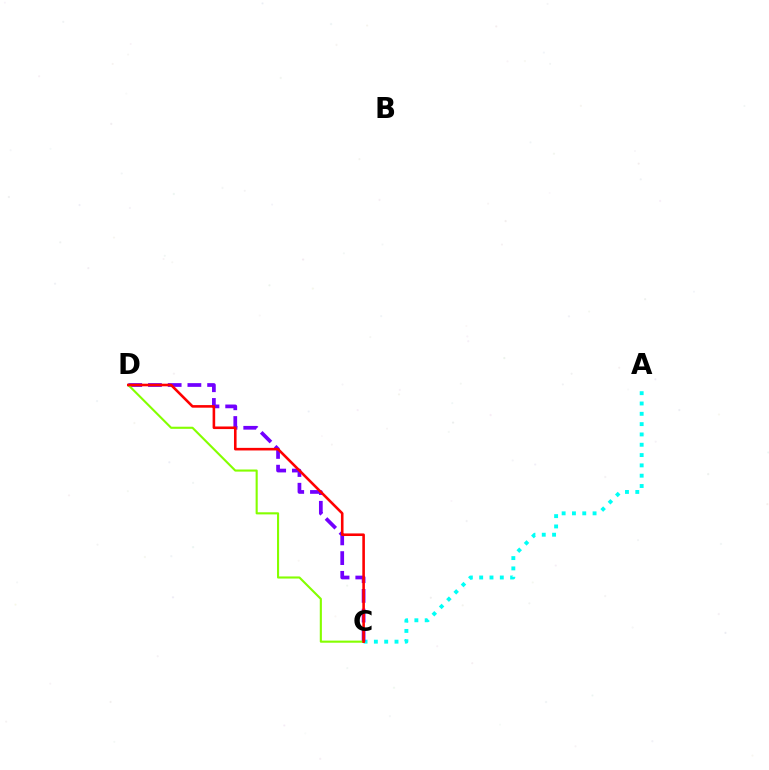{('A', 'C'): [{'color': '#00fff6', 'line_style': 'dotted', 'thickness': 2.8}], ('C', 'D'): [{'color': '#7200ff', 'line_style': 'dashed', 'thickness': 2.68}, {'color': '#84ff00', 'line_style': 'solid', 'thickness': 1.52}, {'color': '#ff0000', 'line_style': 'solid', 'thickness': 1.87}]}